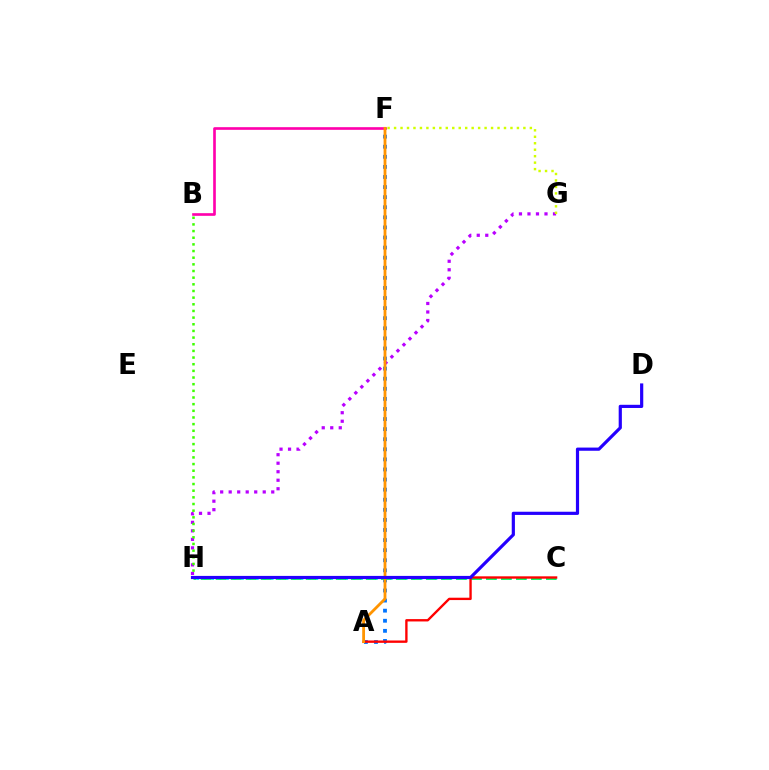{('A', 'F'): [{'color': '#0074ff', 'line_style': 'dotted', 'thickness': 2.74}, {'color': '#ff9400', 'line_style': 'solid', 'thickness': 2.02}], ('G', 'H'): [{'color': '#b900ff', 'line_style': 'dotted', 'thickness': 2.31}], ('B', 'F'): [{'color': '#ff00ac', 'line_style': 'solid', 'thickness': 1.91}], ('B', 'H'): [{'color': '#3dff00', 'line_style': 'dotted', 'thickness': 1.81}], ('C', 'H'): [{'color': '#00fff6', 'line_style': 'dotted', 'thickness': 2.02}, {'color': '#00ff5c', 'line_style': 'dashed', 'thickness': 2.04}], ('F', 'G'): [{'color': '#d1ff00', 'line_style': 'dotted', 'thickness': 1.76}], ('A', 'C'): [{'color': '#ff0000', 'line_style': 'solid', 'thickness': 1.7}], ('D', 'H'): [{'color': '#2500ff', 'line_style': 'solid', 'thickness': 2.29}]}